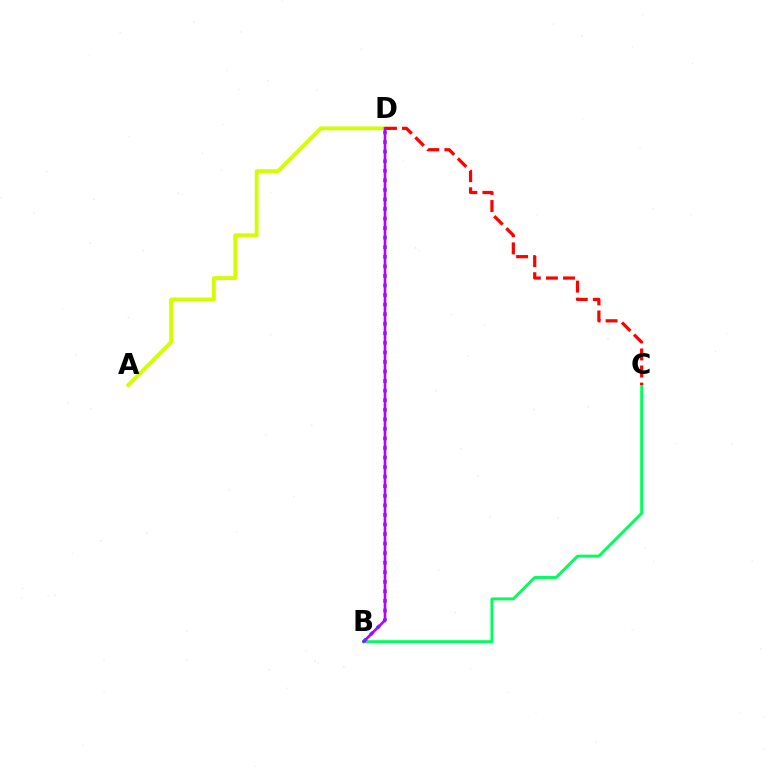{('A', 'D'): [{'color': '#d1ff00', 'line_style': 'solid', 'thickness': 2.75}], ('B', 'C'): [{'color': '#00ff5c', 'line_style': 'solid', 'thickness': 2.11}], ('C', 'D'): [{'color': '#ff0000', 'line_style': 'dashed', 'thickness': 2.32}], ('B', 'D'): [{'color': '#0074ff', 'line_style': 'dotted', 'thickness': 2.6}, {'color': '#b900ff', 'line_style': 'solid', 'thickness': 1.9}]}